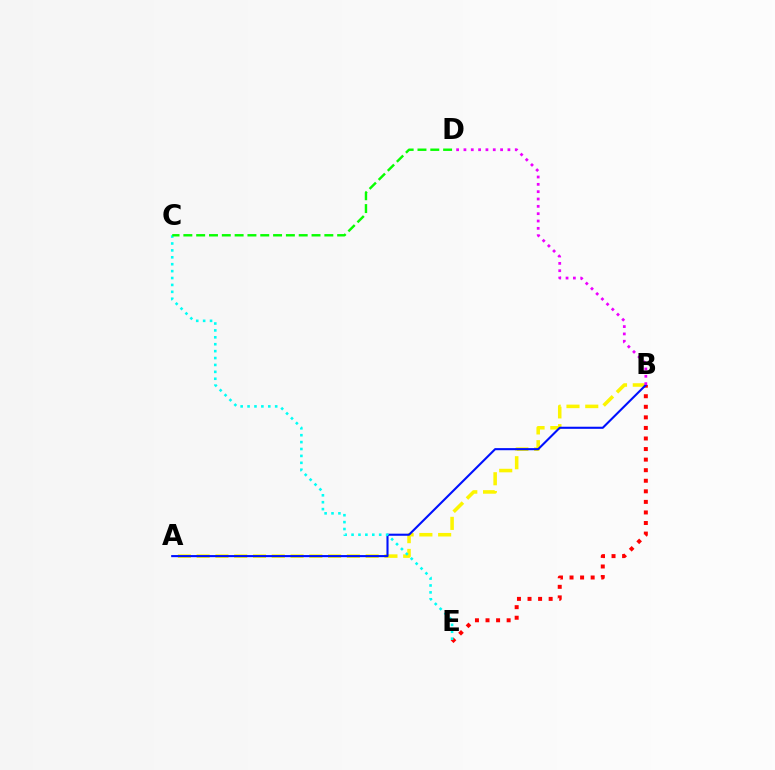{('A', 'B'): [{'color': '#fcf500', 'line_style': 'dashed', 'thickness': 2.55}, {'color': '#0010ff', 'line_style': 'solid', 'thickness': 1.51}], ('B', 'E'): [{'color': '#ff0000', 'line_style': 'dotted', 'thickness': 2.87}], ('C', 'E'): [{'color': '#00fff6', 'line_style': 'dotted', 'thickness': 1.88}], ('B', 'D'): [{'color': '#ee00ff', 'line_style': 'dotted', 'thickness': 1.99}], ('C', 'D'): [{'color': '#08ff00', 'line_style': 'dashed', 'thickness': 1.74}]}